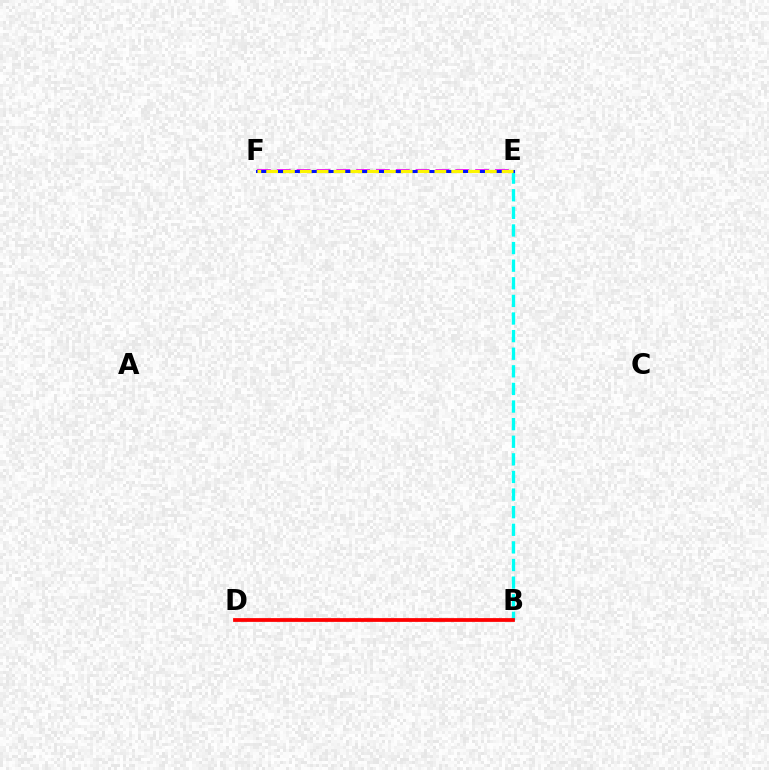{('E', 'F'): [{'color': '#ee00ff', 'line_style': 'dashed', 'thickness': 2.69}, {'color': '#08ff00', 'line_style': 'dotted', 'thickness': 1.84}, {'color': '#0010ff', 'line_style': 'solid', 'thickness': 2.19}, {'color': '#fcf500', 'line_style': 'dashed', 'thickness': 2.29}], ('B', 'E'): [{'color': '#00fff6', 'line_style': 'dashed', 'thickness': 2.39}], ('B', 'D'): [{'color': '#ff0000', 'line_style': 'solid', 'thickness': 2.71}]}